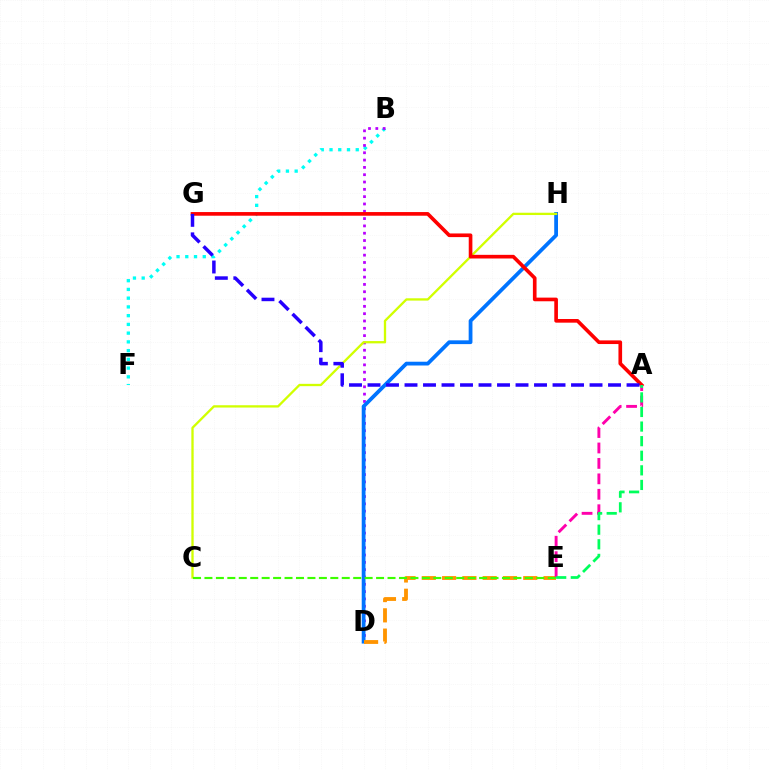{('B', 'F'): [{'color': '#00fff6', 'line_style': 'dotted', 'thickness': 2.38}], ('B', 'D'): [{'color': '#b900ff', 'line_style': 'dotted', 'thickness': 1.99}], ('D', 'H'): [{'color': '#0074ff', 'line_style': 'solid', 'thickness': 2.72}], ('C', 'H'): [{'color': '#d1ff00', 'line_style': 'solid', 'thickness': 1.66}], ('A', 'G'): [{'color': '#ff0000', 'line_style': 'solid', 'thickness': 2.63}, {'color': '#2500ff', 'line_style': 'dashed', 'thickness': 2.51}], ('D', 'E'): [{'color': '#ff9400', 'line_style': 'dashed', 'thickness': 2.76}], ('A', 'E'): [{'color': '#ff00ac', 'line_style': 'dashed', 'thickness': 2.1}, {'color': '#00ff5c', 'line_style': 'dashed', 'thickness': 1.98}], ('C', 'E'): [{'color': '#3dff00', 'line_style': 'dashed', 'thickness': 1.55}]}